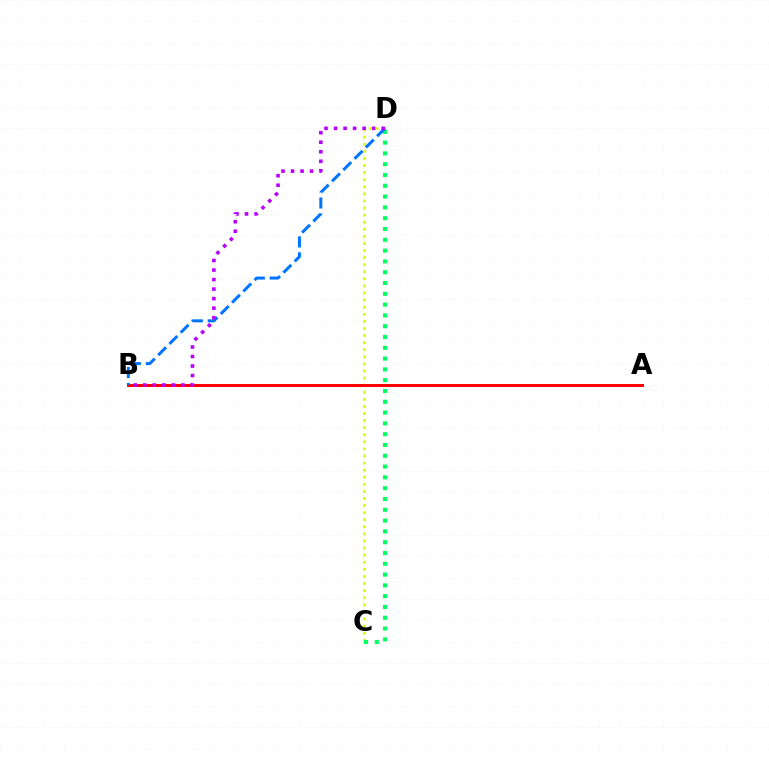{('C', 'D'): [{'color': '#d1ff00', 'line_style': 'dotted', 'thickness': 1.92}, {'color': '#00ff5c', 'line_style': 'dotted', 'thickness': 2.93}], ('A', 'B'): [{'color': '#ff0000', 'line_style': 'solid', 'thickness': 2.14}], ('B', 'D'): [{'color': '#0074ff', 'line_style': 'dashed', 'thickness': 2.17}, {'color': '#b900ff', 'line_style': 'dotted', 'thickness': 2.59}]}